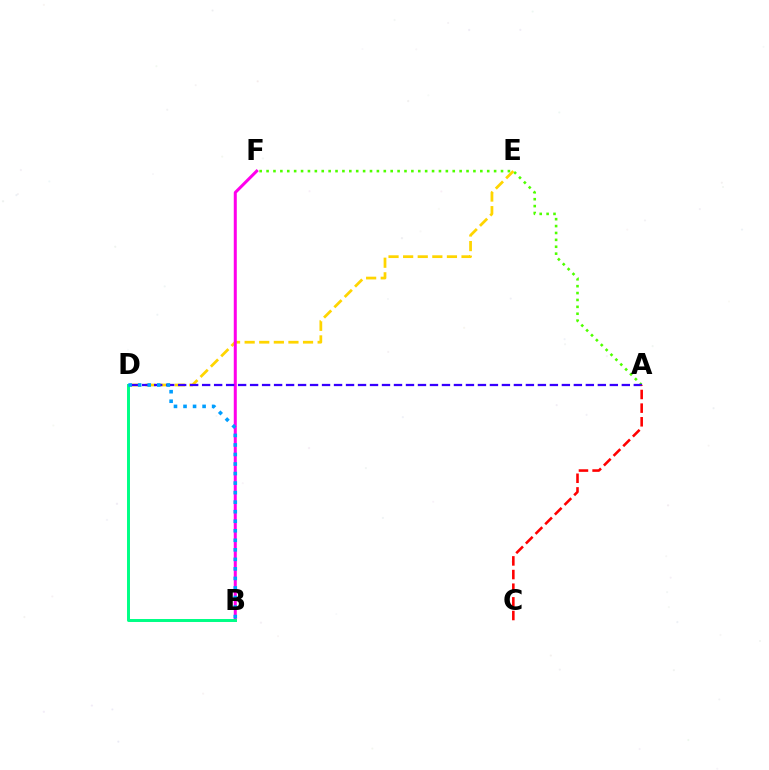{('A', 'F'): [{'color': '#4fff00', 'line_style': 'dotted', 'thickness': 1.87}], ('D', 'E'): [{'color': '#ffd500', 'line_style': 'dashed', 'thickness': 1.98}], ('B', 'F'): [{'color': '#ff00ed', 'line_style': 'solid', 'thickness': 2.17}], ('A', 'D'): [{'color': '#3700ff', 'line_style': 'dashed', 'thickness': 1.63}], ('B', 'D'): [{'color': '#00ff86', 'line_style': 'solid', 'thickness': 2.14}, {'color': '#009eff', 'line_style': 'dotted', 'thickness': 2.59}], ('A', 'C'): [{'color': '#ff0000', 'line_style': 'dashed', 'thickness': 1.85}]}